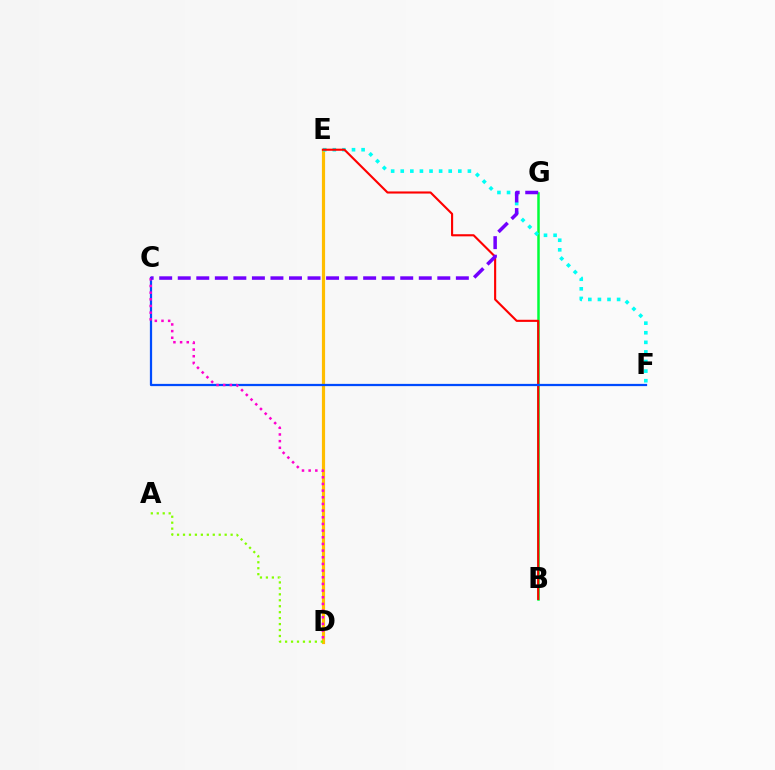{('D', 'E'): [{'color': '#ffbd00', 'line_style': 'solid', 'thickness': 2.29}], ('B', 'G'): [{'color': '#00ff39', 'line_style': 'solid', 'thickness': 1.8}], ('E', 'F'): [{'color': '#00fff6', 'line_style': 'dotted', 'thickness': 2.61}], ('B', 'E'): [{'color': '#ff0000', 'line_style': 'solid', 'thickness': 1.53}], ('C', 'F'): [{'color': '#004bff', 'line_style': 'solid', 'thickness': 1.61}], ('C', 'D'): [{'color': '#ff00cf', 'line_style': 'dotted', 'thickness': 1.81}], ('A', 'D'): [{'color': '#84ff00', 'line_style': 'dotted', 'thickness': 1.62}], ('C', 'G'): [{'color': '#7200ff', 'line_style': 'dashed', 'thickness': 2.52}]}